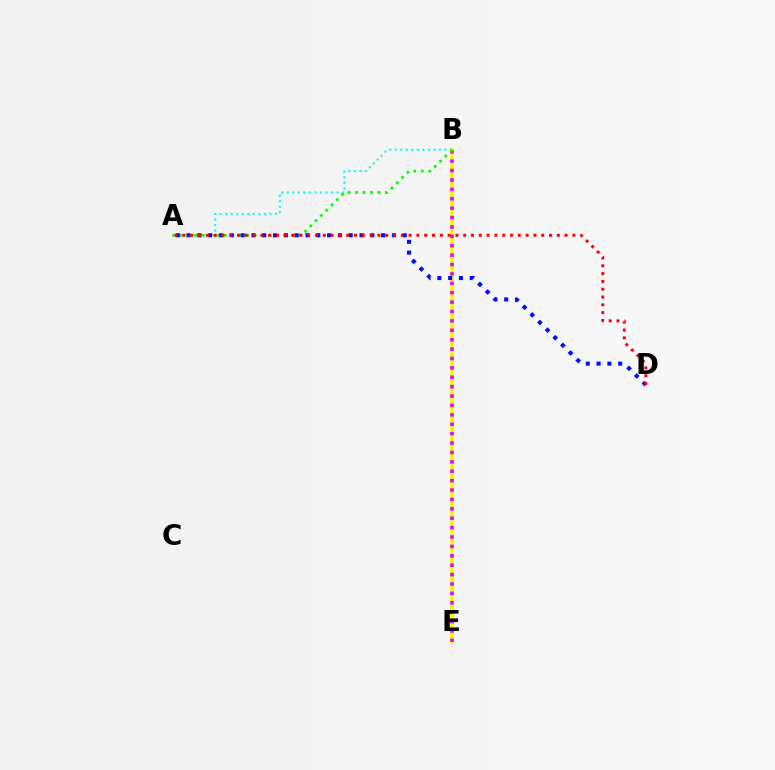{('B', 'E'): [{'color': '#fcf500', 'line_style': 'solid', 'thickness': 2.59}, {'color': '#ee00ff', 'line_style': 'dotted', 'thickness': 2.55}], ('A', 'B'): [{'color': '#00fff6', 'line_style': 'dotted', 'thickness': 1.5}, {'color': '#08ff00', 'line_style': 'dotted', 'thickness': 2.02}], ('A', 'D'): [{'color': '#0010ff', 'line_style': 'dotted', 'thickness': 2.94}, {'color': '#ff0000', 'line_style': 'dotted', 'thickness': 2.12}]}